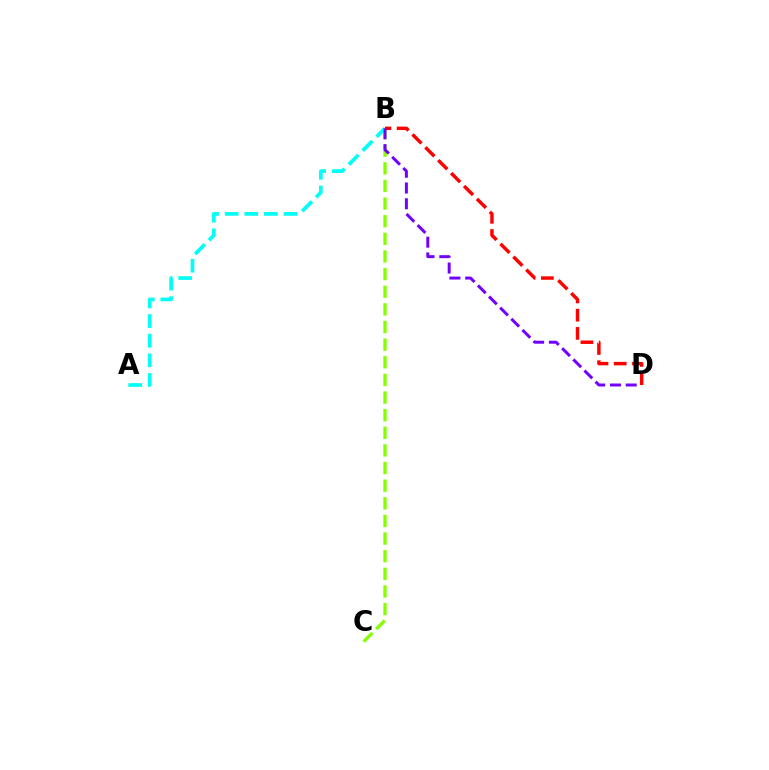{('A', 'B'): [{'color': '#00fff6', 'line_style': 'dashed', 'thickness': 2.67}], ('B', 'C'): [{'color': '#84ff00', 'line_style': 'dashed', 'thickness': 2.4}], ('B', 'D'): [{'color': '#ff0000', 'line_style': 'dashed', 'thickness': 2.48}, {'color': '#7200ff', 'line_style': 'dashed', 'thickness': 2.14}]}